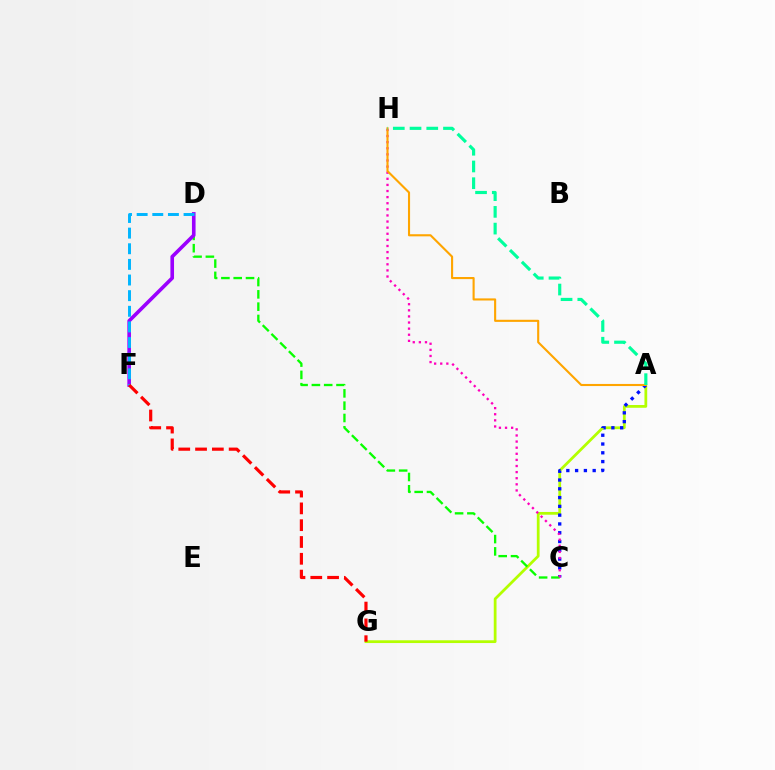{('A', 'G'): [{'color': '#b3ff00', 'line_style': 'solid', 'thickness': 1.99}], ('A', 'C'): [{'color': '#0010ff', 'line_style': 'dotted', 'thickness': 2.39}], ('C', 'D'): [{'color': '#08ff00', 'line_style': 'dashed', 'thickness': 1.67}], ('D', 'F'): [{'color': '#9b00ff', 'line_style': 'solid', 'thickness': 2.61}, {'color': '#00b5ff', 'line_style': 'dashed', 'thickness': 2.12}], ('C', 'H'): [{'color': '#ff00bd', 'line_style': 'dotted', 'thickness': 1.66}], ('A', 'H'): [{'color': '#ffa500', 'line_style': 'solid', 'thickness': 1.52}, {'color': '#00ff9d', 'line_style': 'dashed', 'thickness': 2.27}], ('F', 'G'): [{'color': '#ff0000', 'line_style': 'dashed', 'thickness': 2.28}]}